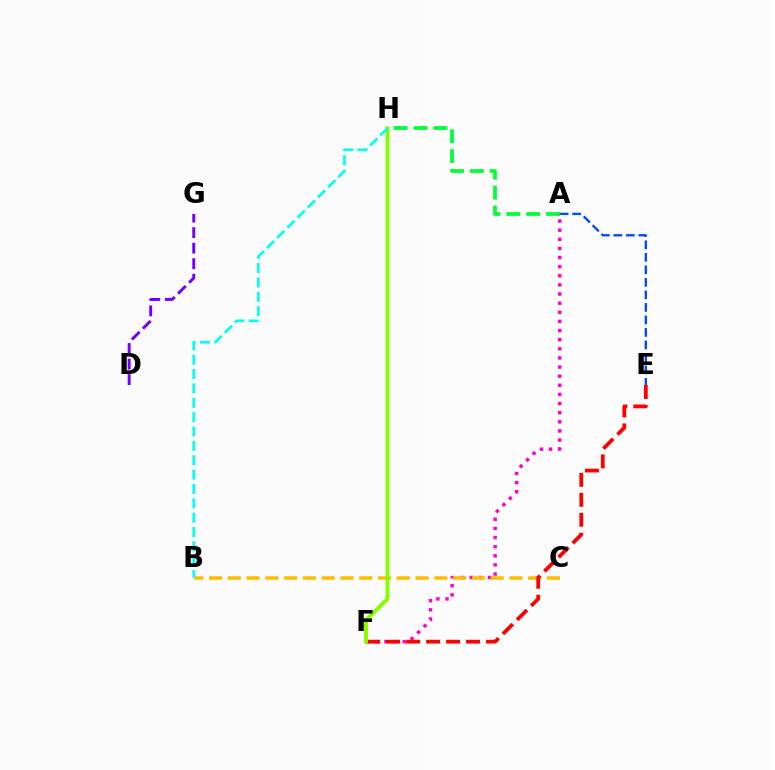{('A', 'F'): [{'color': '#ff00cf', 'line_style': 'dotted', 'thickness': 2.48}], ('B', 'C'): [{'color': '#ffbd00', 'line_style': 'dashed', 'thickness': 2.55}], ('A', 'H'): [{'color': '#00ff39', 'line_style': 'dashed', 'thickness': 2.7}], ('D', 'G'): [{'color': '#7200ff', 'line_style': 'dashed', 'thickness': 2.11}], ('A', 'E'): [{'color': '#004bff', 'line_style': 'dashed', 'thickness': 1.7}], ('E', 'F'): [{'color': '#ff0000', 'line_style': 'dashed', 'thickness': 2.71}], ('F', 'H'): [{'color': '#84ff00', 'line_style': 'solid', 'thickness': 2.82}], ('B', 'H'): [{'color': '#00fff6', 'line_style': 'dashed', 'thickness': 1.95}]}